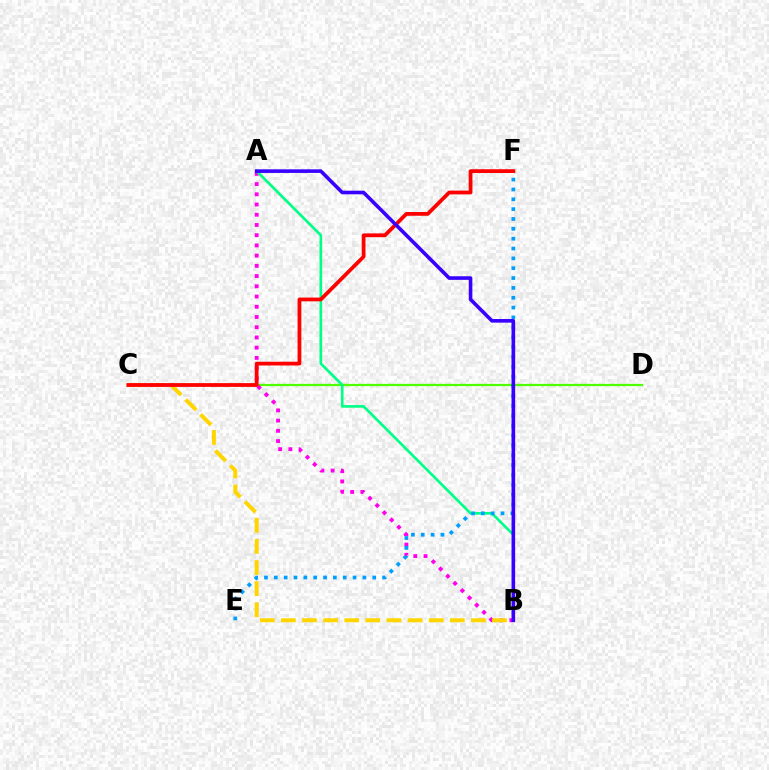{('C', 'D'): [{'color': '#4fff00', 'line_style': 'solid', 'thickness': 1.63}], ('A', 'B'): [{'color': '#ff00ed', 'line_style': 'dotted', 'thickness': 2.78}, {'color': '#00ff86', 'line_style': 'solid', 'thickness': 1.91}, {'color': '#3700ff', 'line_style': 'solid', 'thickness': 2.59}], ('B', 'C'): [{'color': '#ffd500', 'line_style': 'dashed', 'thickness': 2.87}], ('E', 'F'): [{'color': '#009eff', 'line_style': 'dotted', 'thickness': 2.67}], ('C', 'F'): [{'color': '#ff0000', 'line_style': 'solid', 'thickness': 2.71}]}